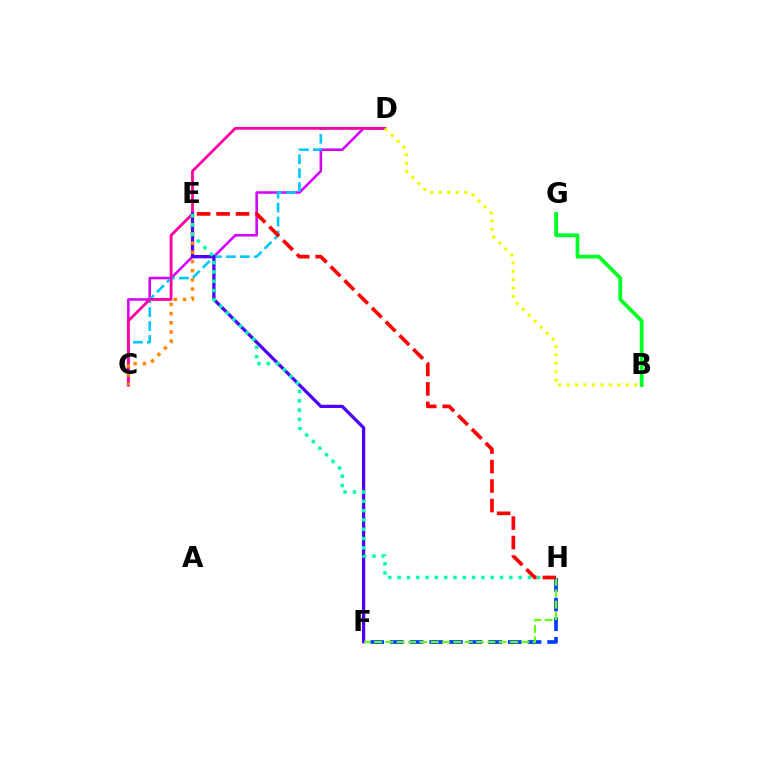{('B', 'G'): [{'color': '#00ff27', 'line_style': 'solid', 'thickness': 2.71}], ('C', 'D'): [{'color': '#d600ff', 'line_style': 'solid', 'thickness': 1.85}, {'color': '#00c7ff', 'line_style': 'dashed', 'thickness': 1.9}, {'color': '#ff00a0', 'line_style': 'solid', 'thickness': 2.03}], ('F', 'H'): [{'color': '#003fff', 'line_style': 'dashed', 'thickness': 2.67}, {'color': '#66ff00', 'line_style': 'dashed', 'thickness': 1.54}], ('E', 'F'): [{'color': '#4f00ff', 'line_style': 'solid', 'thickness': 2.35}], ('C', 'E'): [{'color': '#ff8800', 'line_style': 'dotted', 'thickness': 2.49}], ('B', 'D'): [{'color': '#eeff00', 'line_style': 'dotted', 'thickness': 2.29}], ('E', 'H'): [{'color': '#00ffaf', 'line_style': 'dotted', 'thickness': 2.53}, {'color': '#ff0000', 'line_style': 'dashed', 'thickness': 2.64}]}